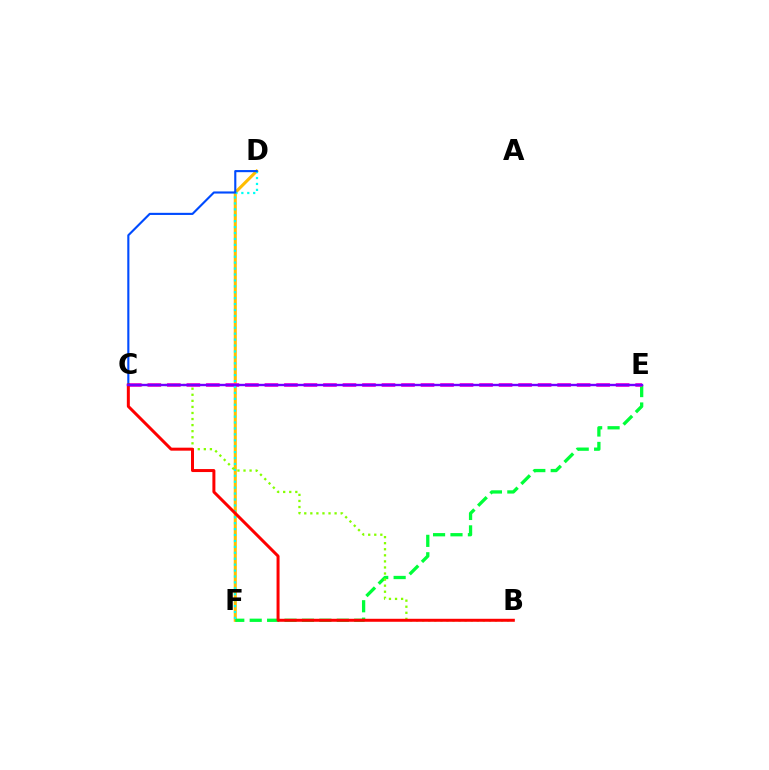{('D', 'F'): [{'color': '#ffbd00', 'line_style': 'solid', 'thickness': 2.21}, {'color': '#00fff6', 'line_style': 'dotted', 'thickness': 1.61}], ('E', 'F'): [{'color': '#00ff39', 'line_style': 'dashed', 'thickness': 2.37}], ('C', 'E'): [{'color': '#ff00cf', 'line_style': 'dashed', 'thickness': 2.65}, {'color': '#7200ff', 'line_style': 'solid', 'thickness': 1.72}], ('C', 'D'): [{'color': '#004bff', 'line_style': 'solid', 'thickness': 1.53}], ('B', 'C'): [{'color': '#84ff00', 'line_style': 'dotted', 'thickness': 1.65}, {'color': '#ff0000', 'line_style': 'solid', 'thickness': 2.15}]}